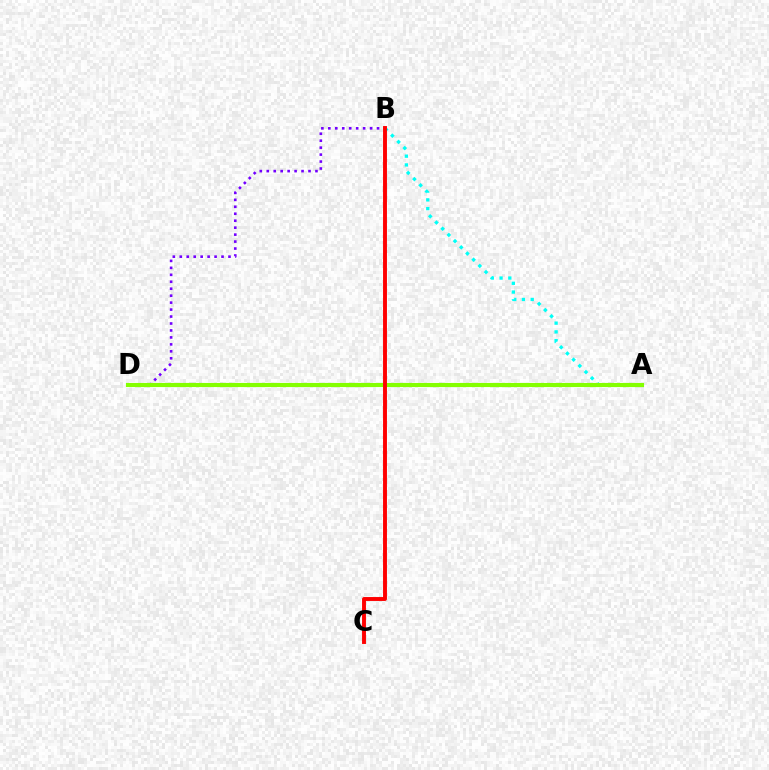{('A', 'B'): [{'color': '#00fff6', 'line_style': 'dotted', 'thickness': 2.38}], ('B', 'D'): [{'color': '#7200ff', 'line_style': 'dotted', 'thickness': 1.89}], ('A', 'D'): [{'color': '#84ff00', 'line_style': 'solid', 'thickness': 2.97}], ('B', 'C'): [{'color': '#ff0000', 'line_style': 'solid', 'thickness': 2.81}]}